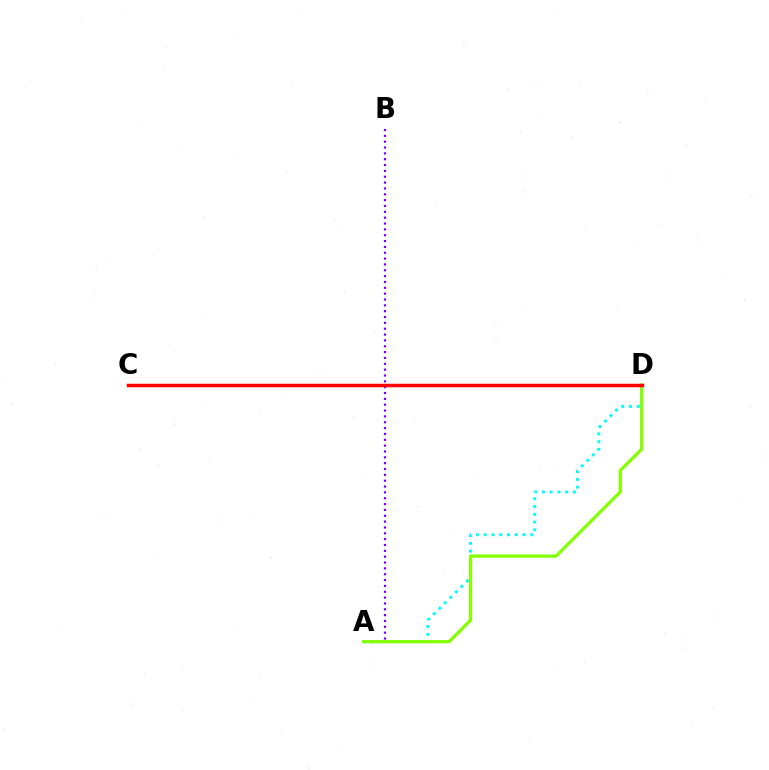{('A', 'D'): [{'color': '#00fff6', 'line_style': 'dotted', 'thickness': 2.11}, {'color': '#84ff00', 'line_style': 'solid', 'thickness': 2.32}], ('A', 'B'): [{'color': '#7200ff', 'line_style': 'dotted', 'thickness': 1.59}], ('C', 'D'): [{'color': '#ff0000', 'line_style': 'solid', 'thickness': 2.51}]}